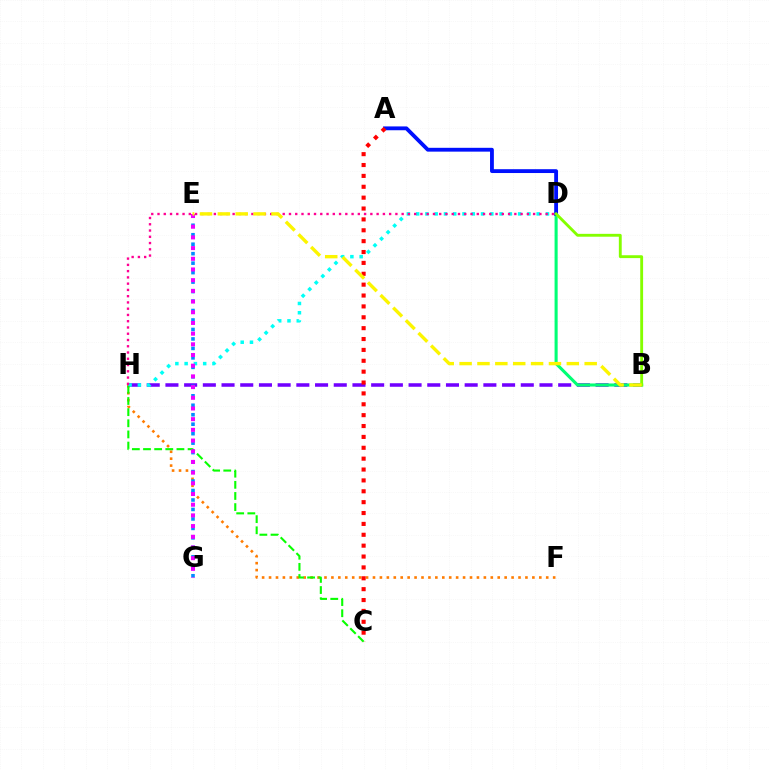{('F', 'H'): [{'color': '#ff7c00', 'line_style': 'dotted', 'thickness': 1.88}], ('B', 'H'): [{'color': '#7200ff', 'line_style': 'dashed', 'thickness': 2.54}], ('B', 'D'): [{'color': '#00ff74', 'line_style': 'solid', 'thickness': 2.22}, {'color': '#84ff00', 'line_style': 'solid', 'thickness': 2.06}], ('D', 'H'): [{'color': '#00fff6', 'line_style': 'dotted', 'thickness': 2.52}, {'color': '#ff0094', 'line_style': 'dotted', 'thickness': 1.7}], ('A', 'D'): [{'color': '#0010ff', 'line_style': 'solid', 'thickness': 2.76}], ('E', 'G'): [{'color': '#008cff', 'line_style': 'dotted', 'thickness': 2.57}, {'color': '#ee00ff', 'line_style': 'dotted', 'thickness': 2.9}], ('A', 'C'): [{'color': '#ff0000', 'line_style': 'dotted', 'thickness': 2.95}], ('C', 'H'): [{'color': '#08ff00', 'line_style': 'dashed', 'thickness': 1.51}], ('B', 'E'): [{'color': '#fcf500', 'line_style': 'dashed', 'thickness': 2.43}]}